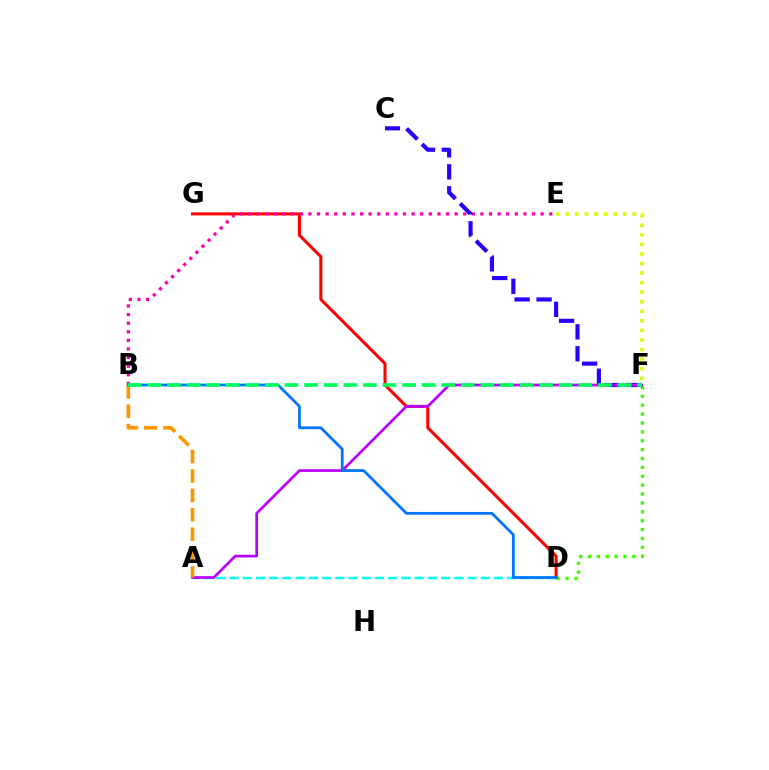{('D', 'F'): [{'color': '#3dff00', 'line_style': 'dotted', 'thickness': 2.41}], ('D', 'G'): [{'color': '#ff0000', 'line_style': 'solid', 'thickness': 2.19}], ('A', 'D'): [{'color': '#00fff6', 'line_style': 'dashed', 'thickness': 1.8}], ('B', 'E'): [{'color': '#ff00ac', 'line_style': 'dotted', 'thickness': 2.34}], ('E', 'F'): [{'color': '#d1ff00', 'line_style': 'dotted', 'thickness': 2.6}], ('C', 'F'): [{'color': '#2500ff', 'line_style': 'dashed', 'thickness': 2.98}], ('A', 'F'): [{'color': '#b900ff', 'line_style': 'solid', 'thickness': 1.94}], ('A', 'B'): [{'color': '#ff9400', 'line_style': 'dashed', 'thickness': 2.64}], ('B', 'D'): [{'color': '#0074ff', 'line_style': 'solid', 'thickness': 1.98}], ('B', 'F'): [{'color': '#00ff5c', 'line_style': 'dashed', 'thickness': 2.66}]}